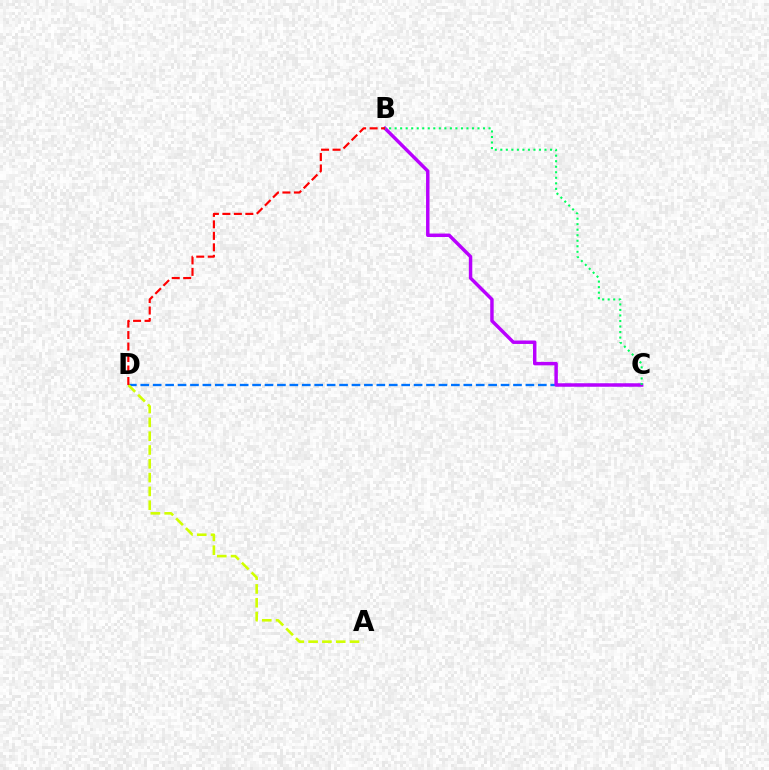{('C', 'D'): [{'color': '#0074ff', 'line_style': 'dashed', 'thickness': 1.69}], ('A', 'D'): [{'color': '#d1ff00', 'line_style': 'dashed', 'thickness': 1.88}], ('B', 'C'): [{'color': '#b900ff', 'line_style': 'solid', 'thickness': 2.49}, {'color': '#00ff5c', 'line_style': 'dotted', 'thickness': 1.5}], ('B', 'D'): [{'color': '#ff0000', 'line_style': 'dashed', 'thickness': 1.56}]}